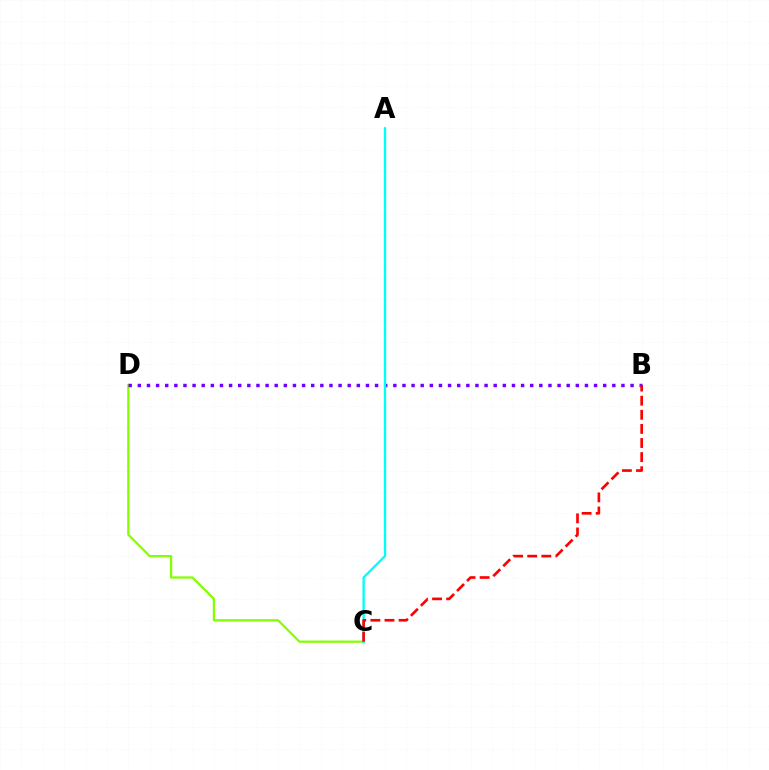{('C', 'D'): [{'color': '#84ff00', 'line_style': 'solid', 'thickness': 1.63}], ('B', 'D'): [{'color': '#7200ff', 'line_style': 'dotted', 'thickness': 2.48}], ('A', 'C'): [{'color': '#00fff6', 'line_style': 'solid', 'thickness': 1.68}], ('B', 'C'): [{'color': '#ff0000', 'line_style': 'dashed', 'thickness': 1.92}]}